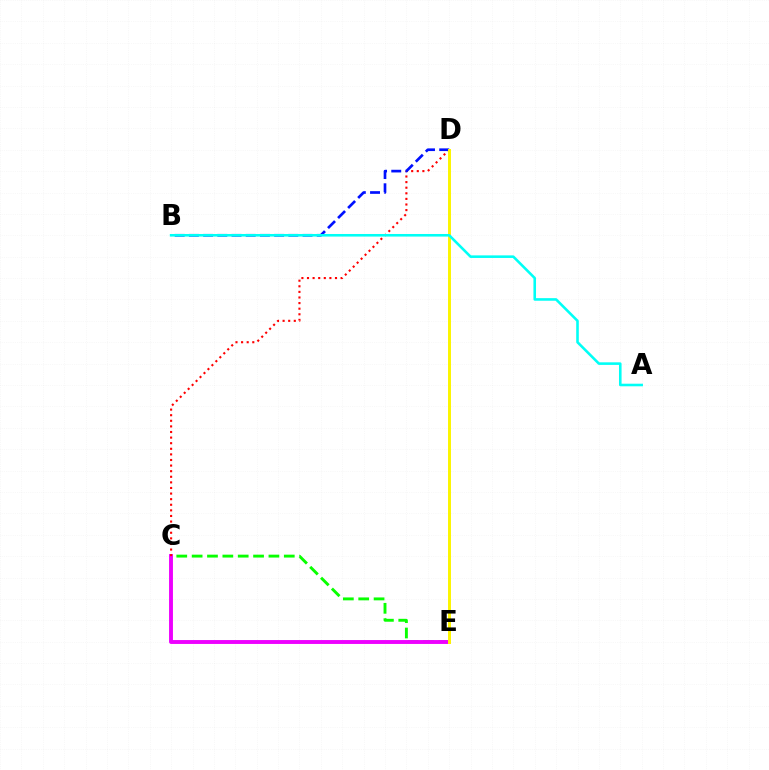{('C', 'E'): [{'color': '#08ff00', 'line_style': 'dashed', 'thickness': 2.09}, {'color': '#ee00ff', 'line_style': 'solid', 'thickness': 2.8}], ('C', 'D'): [{'color': '#ff0000', 'line_style': 'dotted', 'thickness': 1.52}], ('B', 'D'): [{'color': '#0010ff', 'line_style': 'dashed', 'thickness': 1.93}], ('D', 'E'): [{'color': '#fcf500', 'line_style': 'solid', 'thickness': 2.13}], ('A', 'B'): [{'color': '#00fff6', 'line_style': 'solid', 'thickness': 1.86}]}